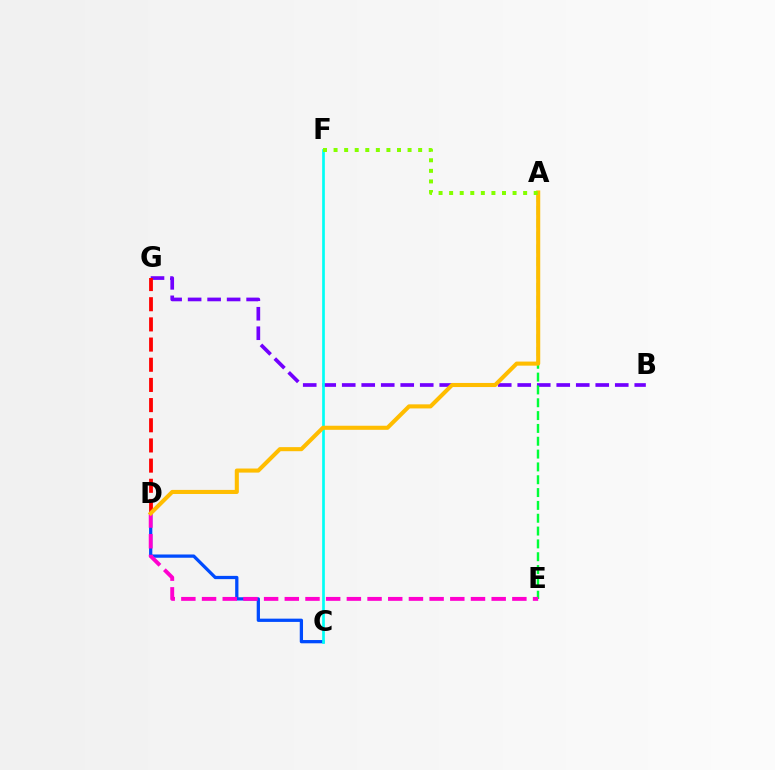{('B', 'G'): [{'color': '#7200ff', 'line_style': 'dashed', 'thickness': 2.65}], ('D', 'G'): [{'color': '#ff0000', 'line_style': 'dashed', 'thickness': 2.74}], ('A', 'E'): [{'color': '#00ff39', 'line_style': 'dashed', 'thickness': 1.74}], ('C', 'D'): [{'color': '#004bff', 'line_style': 'solid', 'thickness': 2.35}], ('D', 'E'): [{'color': '#ff00cf', 'line_style': 'dashed', 'thickness': 2.81}], ('C', 'F'): [{'color': '#00fff6', 'line_style': 'solid', 'thickness': 1.94}], ('A', 'D'): [{'color': '#ffbd00', 'line_style': 'solid', 'thickness': 2.93}], ('A', 'F'): [{'color': '#84ff00', 'line_style': 'dotted', 'thickness': 2.87}]}